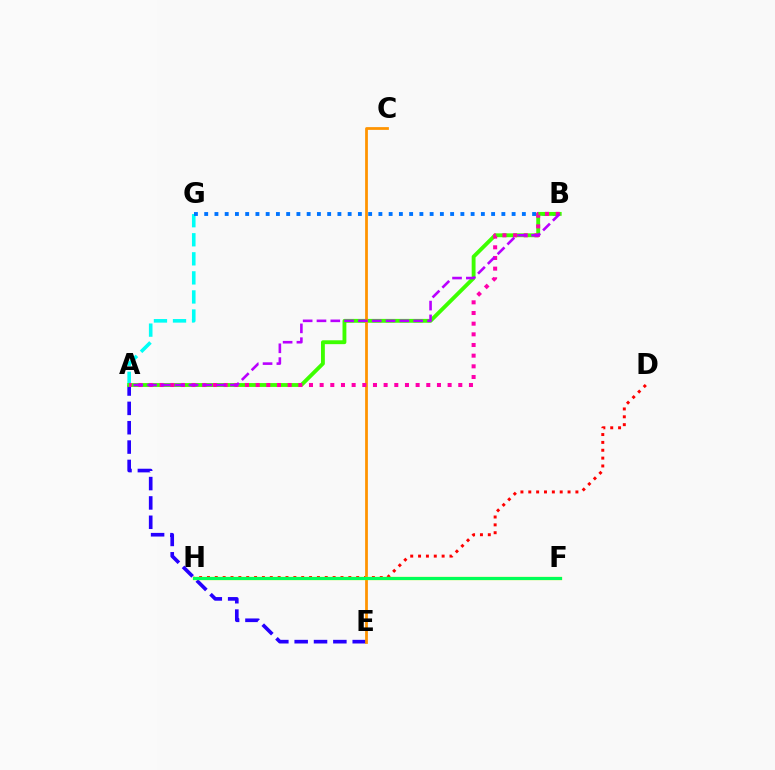{('D', 'H'): [{'color': '#ff0000', 'line_style': 'dotted', 'thickness': 2.13}], ('A', 'E'): [{'color': '#2500ff', 'line_style': 'dashed', 'thickness': 2.63}], ('A', 'G'): [{'color': '#00fff6', 'line_style': 'dashed', 'thickness': 2.59}], ('B', 'G'): [{'color': '#0074ff', 'line_style': 'dotted', 'thickness': 2.78}], ('A', 'B'): [{'color': '#3dff00', 'line_style': 'solid', 'thickness': 2.78}, {'color': '#ff00ac', 'line_style': 'dotted', 'thickness': 2.9}, {'color': '#b900ff', 'line_style': 'dashed', 'thickness': 1.88}], ('C', 'E'): [{'color': '#ff9400', 'line_style': 'solid', 'thickness': 1.99}], ('F', 'H'): [{'color': '#d1ff00', 'line_style': 'solid', 'thickness': 2.38}, {'color': '#00ff5c', 'line_style': 'solid', 'thickness': 2.22}]}